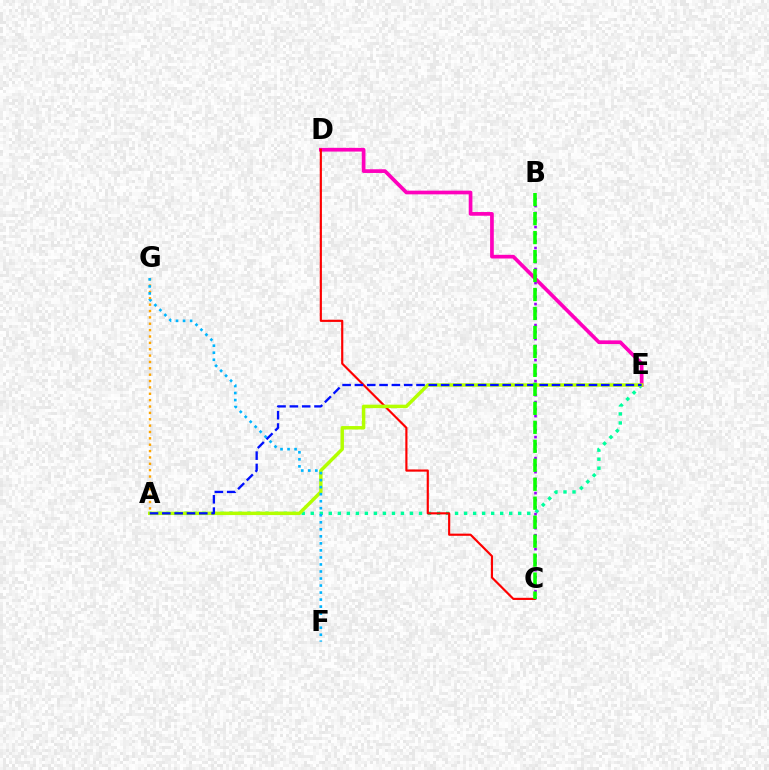{('D', 'E'): [{'color': '#ff00bd', 'line_style': 'solid', 'thickness': 2.66}], ('A', 'E'): [{'color': '#00ff9d', 'line_style': 'dotted', 'thickness': 2.45}, {'color': '#b3ff00', 'line_style': 'solid', 'thickness': 2.48}, {'color': '#0010ff', 'line_style': 'dashed', 'thickness': 1.67}], ('B', 'C'): [{'color': '#9b00ff', 'line_style': 'dotted', 'thickness': 1.9}, {'color': '#08ff00', 'line_style': 'dashed', 'thickness': 2.58}], ('A', 'G'): [{'color': '#ffa500', 'line_style': 'dotted', 'thickness': 1.73}], ('C', 'D'): [{'color': '#ff0000', 'line_style': 'solid', 'thickness': 1.56}], ('F', 'G'): [{'color': '#00b5ff', 'line_style': 'dotted', 'thickness': 1.91}]}